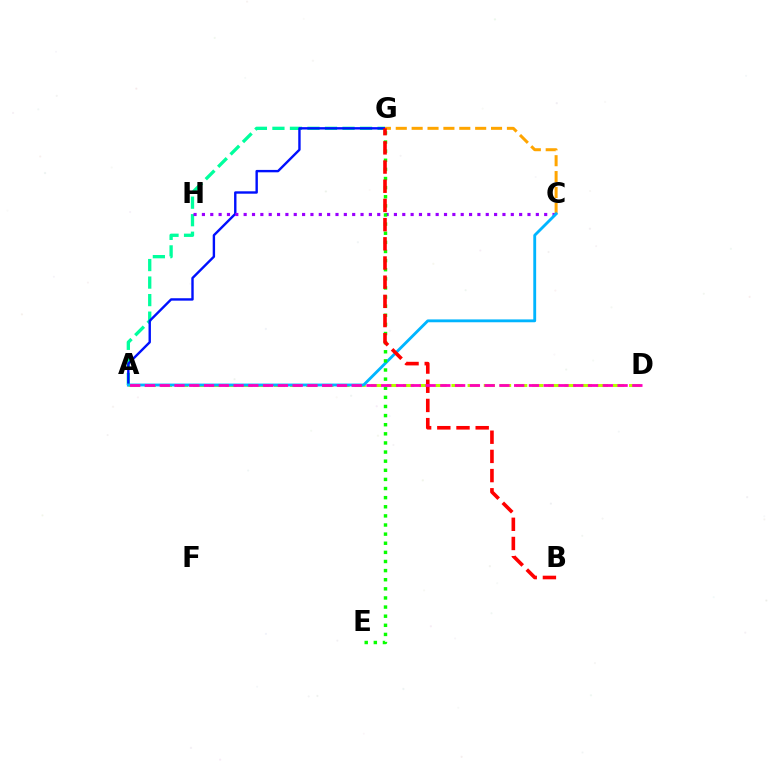{('A', 'G'): [{'color': '#00ff9d', 'line_style': 'dashed', 'thickness': 2.38}, {'color': '#0010ff', 'line_style': 'solid', 'thickness': 1.73}], ('C', 'H'): [{'color': '#9b00ff', 'line_style': 'dotted', 'thickness': 2.27}], ('A', 'D'): [{'color': '#b3ff00', 'line_style': 'dashed', 'thickness': 2.19}, {'color': '#ff00bd', 'line_style': 'dashed', 'thickness': 2.01}], ('C', 'G'): [{'color': '#ffa500', 'line_style': 'dashed', 'thickness': 2.16}], ('A', 'C'): [{'color': '#00b5ff', 'line_style': 'solid', 'thickness': 2.05}], ('E', 'G'): [{'color': '#08ff00', 'line_style': 'dotted', 'thickness': 2.48}], ('B', 'G'): [{'color': '#ff0000', 'line_style': 'dashed', 'thickness': 2.61}]}